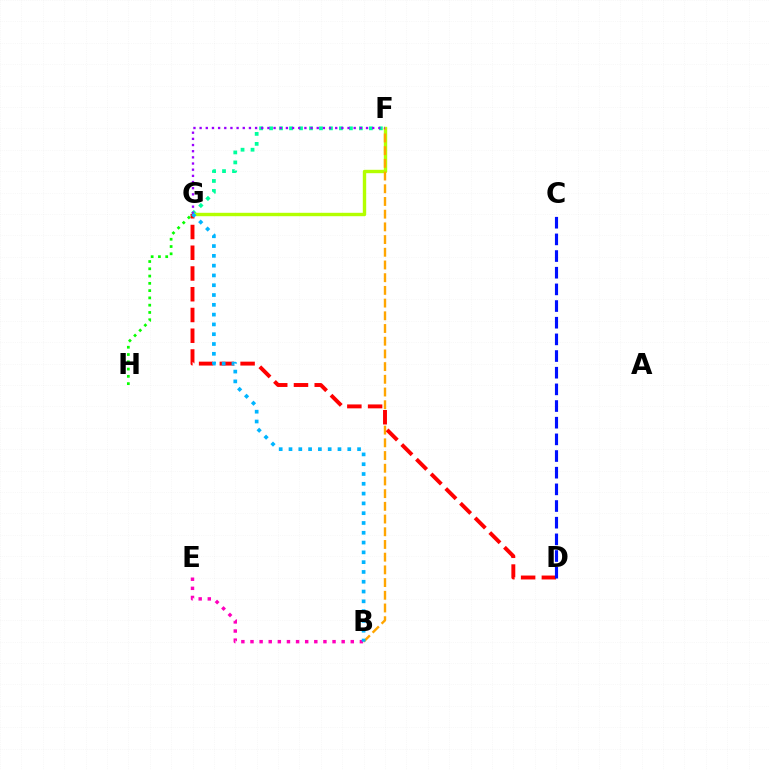{('F', 'G'): [{'color': '#00ff9d', 'line_style': 'dotted', 'thickness': 2.71}, {'color': '#b3ff00', 'line_style': 'solid', 'thickness': 2.44}, {'color': '#9b00ff', 'line_style': 'dotted', 'thickness': 1.67}], ('B', 'F'): [{'color': '#ffa500', 'line_style': 'dashed', 'thickness': 1.73}], ('D', 'G'): [{'color': '#ff0000', 'line_style': 'dashed', 'thickness': 2.82}], ('G', 'H'): [{'color': '#08ff00', 'line_style': 'dotted', 'thickness': 1.98}], ('B', 'E'): [{'color': '#ff00bd', 'line_style': 'dotted', 'thickness': 2.48}], ('B', 'G'): [{'color': '#00b5ff', 'line_style': 'dotted', 'thickness': 2.66}], ('C', 'D'): [{'color': '#0010ff', 'line_style': 'dashed', 'thickness': 2.26}]}